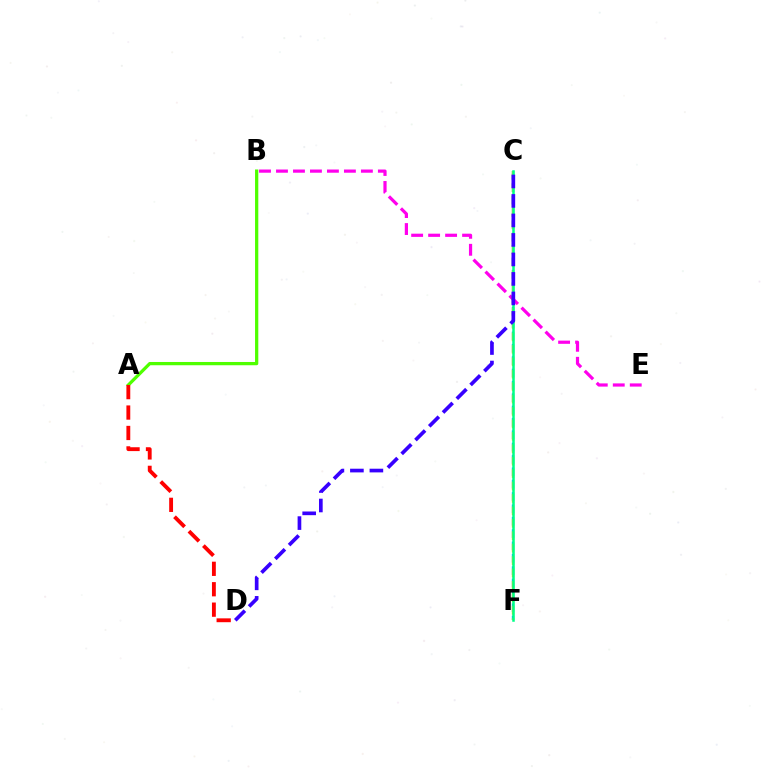{('A', 'B'): [{'color': '#4fff00', 'line_style': 'solid', 'thickness': 2.35}], ('B', 'E'): [{'color': '#ff00ed', 'line_style': 'dashed', 'thickness': 2.31}], ('C', 'F'): [{'color': '#009eff', 'line_style': 'dashed', 'thickness': 1.68}, {'color': '#ffd500', 'line_style': 'dashed', 'thickness': 1.69}, {'color': '#00ff86', 'line_style': 'solid', 'thickness': 1.81}], ('A', 'D'): [{'color': '#ff0000', 'line_style': 'dashed', 'thickness': 2.77}], ('C', 'D'): [{'color': '#3700ff', 'line_style': 'dashed', 'thickness': 2.65}]}